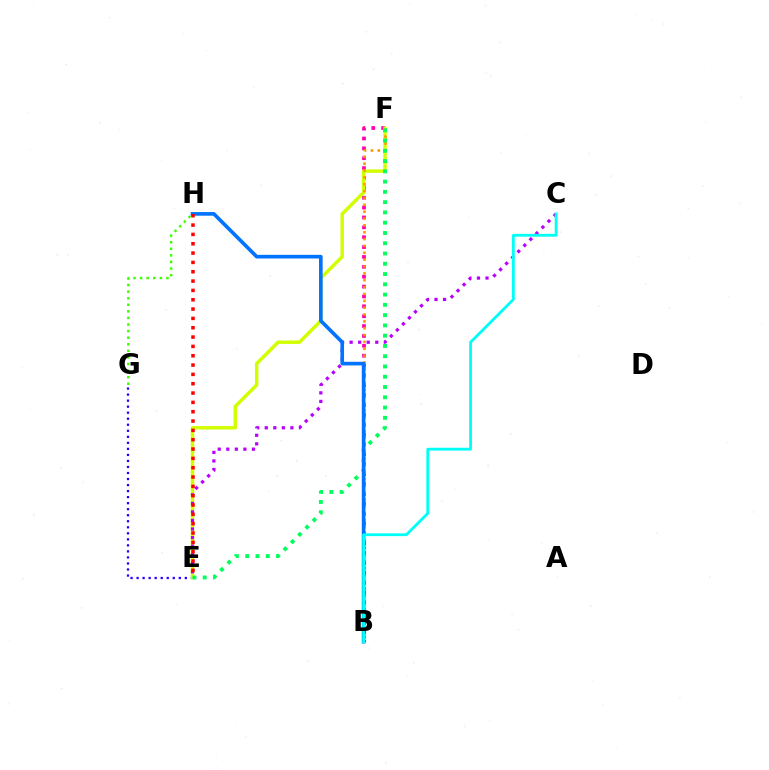{('E', 'G'): [{'color': '#2500ff', 'line_style': 'dotted', 'thickness': 1.64}], ('B', 'F'): [{'color': '#ff00ac', 'line_style': 'dotted', 'thickness': 2.68}, {'color': '#ff9400', 'line_style': 'dotted', 'thickness': 1.86}], ('E', 'F'): [{'color': '#d1ff00', 'line_style': 'solid', 'thickness': 2.49}, {'color': '#00ff5c', 'line_style': 'dotted', 'thickness': 2.79}], ('C', 'E'): [{'color': '#b900ff', 'line_style': 'dotted', 'thickness': 2.32}], ('B', 'H'): [{'color': '#0074ff', 'line_style': 'solid', 'thickness': 2.62}], ('G', 'H'): [{'color': '#3dff00', 'line_style': 'dotted', 'thickness': 1.79}], ('E', 'H'): [{'color': '#ff0000', 'line_style': 'dotted', 'thickness': 2.54}], ('B', 'C'): [{'color': '#00fff6', 'line_style': 'solid', 'thickness': 2.03}]}